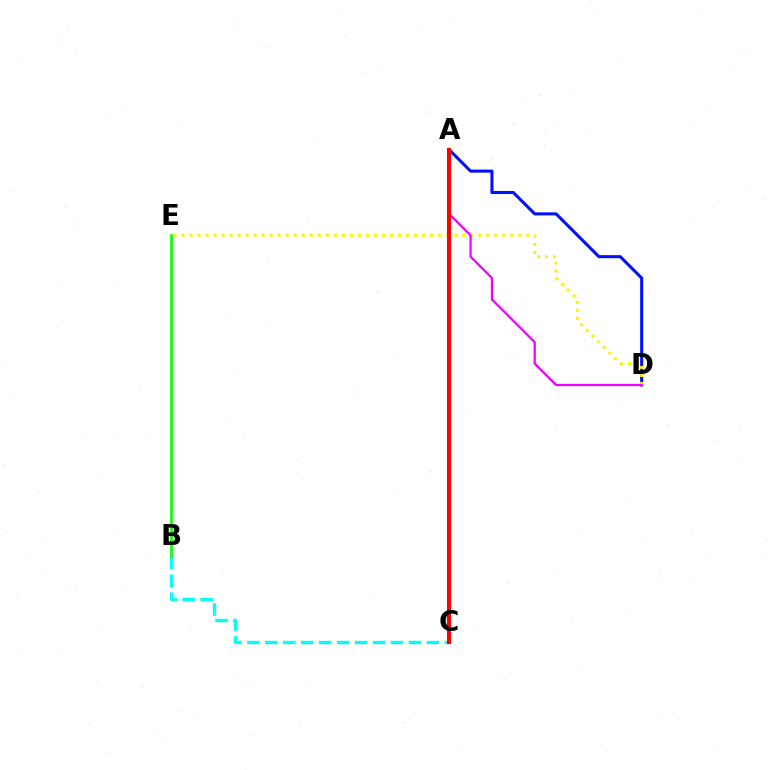{('A', 'D'): [{'color': '#0010ff', 'line_style': 'solid', 'thickness': 2.19}, {'color': '#ee00ff', 'line_style': 'solid', 'thickness': 1.61}], ('D', 'E'): [{'color': '#fcf500', 'line_style': 'dotted', 'thickness': 2.18}], ('B', 'C'): [{'color': '#00fff6', 'line_style': 'dashed', 'thickness': 2.44}], ('B', 'E'): [{'color': '#08ff00', 'line_style': 'solid', 'thickness': 1.91}], ('A', 'C'): [{'color': '#ff0000', 'line_style': 'solid', 'thickness': 2.94}]}